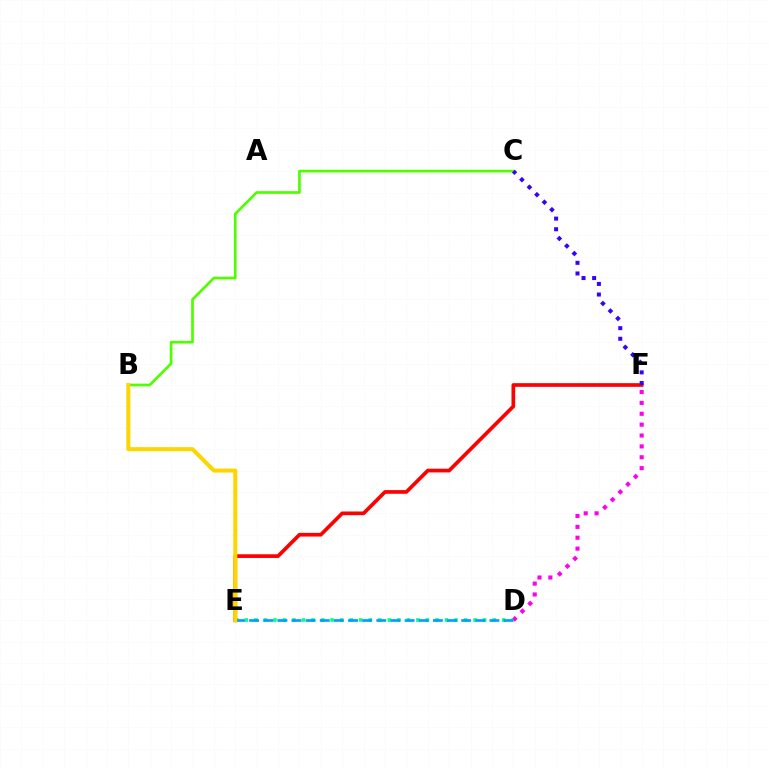{('D', 'F'): [{'color': '#ff00ed', 'line_style': 'dotted', 'thickness': 2.95}], ('B', 'C'): [{'color': '#4fff00', 'line_style': 'solid', 'thickness': 1.94}], ('D', 'E'): [{'color': '#00ff86', 'line_style': 'dotted', 'thickness': 2.59}, {'color': '#009eff', 'line_style': 'dashed', 'thickness': 1.92}], ('E', 'F'): [{'color': '#ff0000', 'line_style': 'solid', 'thickness': 2.66}], ('B', 'E'): [{'color': '#ffd500', 'line_style': 'solid', 'thickness': 2.91}], ('C', 'F'): [{'color': '#3700ff', 'line_style': 'dotted', 'thickness': 2.88}]}